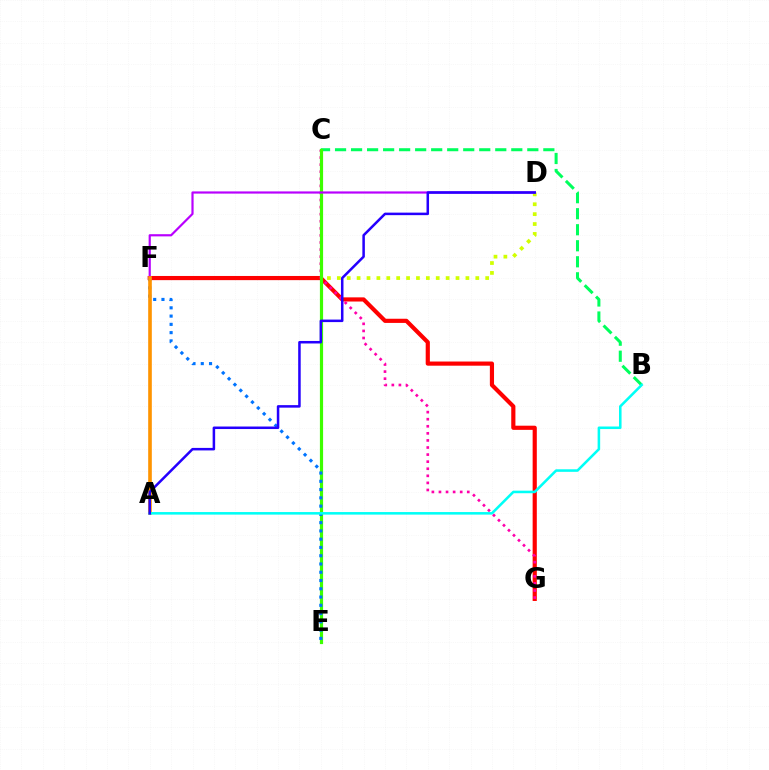{('D', 'F'): [{'color': '#d1ff00', 'line_style': 'dotted', 'thickness': 2.69}, {'color': '#b900ff', 'line_style': 'solid', 'thickness': 1.57}], ('F', 'G'): [{'color': '#ff0000', 'line_style': 'solid', 'thickness': 3.0}], ('C', 'G'): [{'color': '#ff00ac', 'line_style': 'dotted', 'thickness': 1.92}], ('B', 'C'): [{'color': '#00ff5c', 'line_style': 'dashed', 'thickness': 2.18}], ('C', 'E'): [{'color': '#3dff00', 'line_style': 'solid', 'thickness': 2.3}], ('E', 'F'): [{'color': '#0074ff', 'line_style': 'dotted', 'thickness': 2.25}], ('A', 'F'): [{'color': '#ff9400', 'line_style': 'solid', 'thickness': 2.61}], ('A', 'B'): [{'color': '#00fff6', 'line_style': 'solid', 'thickness': 1.84}], ('A', 'D'): [{'color': '#2500ff', 'line_style': 'solid', 'thickness': 1.81}]}